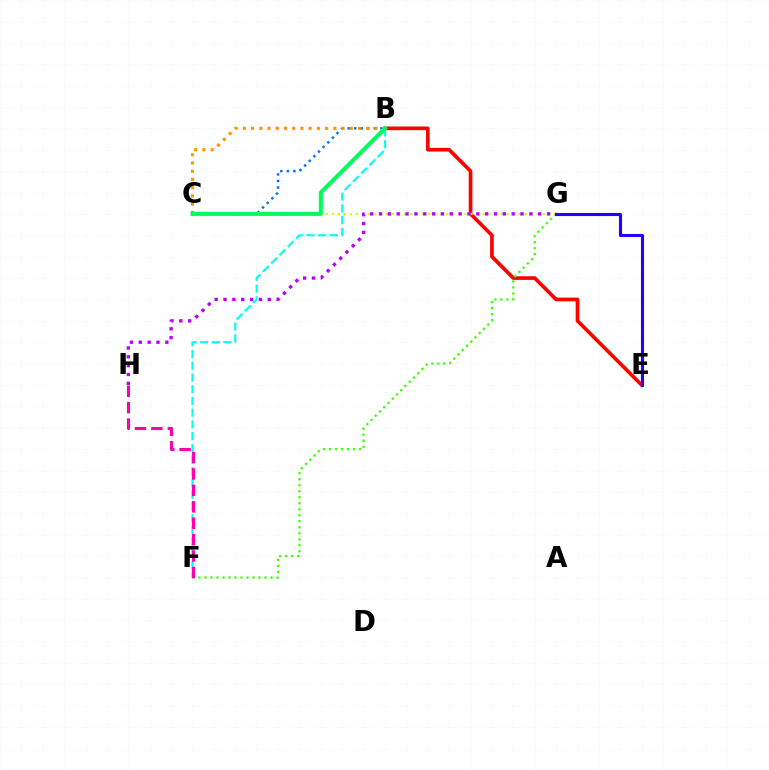{('B', 'F'): [{'color': '#00fff6', 'line_style': 'dashed', 'thickness': 1.59}], ('B', 'E'): [{'color': '#ff0000', 'line_style': 'solid', 'thickness': 2.64}], ('B', 'C'): [{'color': '#0074ff', 'line_style': 'dotted', 'thickness': 1.78}, {'color': '#ff9400', 'line_style': 'dotted', 'thickness': 2.23}, {'color': '#00ff5c', 'line_style': 'solid', 'thickness': 2.92}], ('C', 'G'): [{'color': '#d1ff00', 'line_style': 'dotted', 'thickness': 1.64}], ('G', 'H'): [{'color': '#b900ff', 'line_style': 'dotted', 'thickness': 2.4}], ('F', 'G'): [{'color': '#3dff00', 'line_style': 'dotted', 'thickness': 1.63}], ('F', 'H'): [{'color': '#ff00ac', 'line_style': 'dashed', 'thickness': 2.23}], ('E', 'G'): [{'color': '#2500ff', 'line_style': 'solid', 'thickness': 2.24}]}